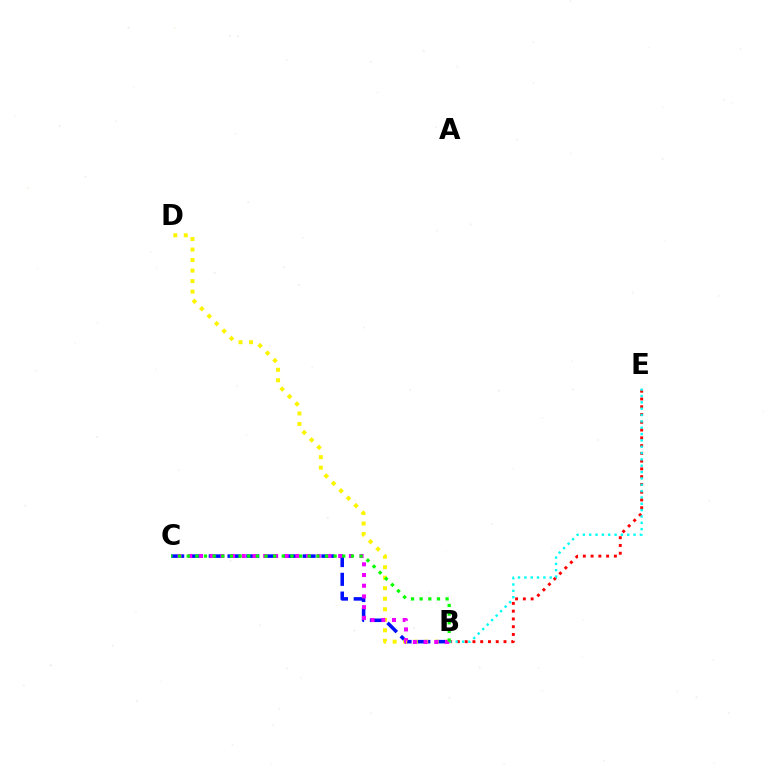{('B', 'E'): [{'color': '#ff0000', 'line_style': 'dotted', 'thickness': 2.11}, {'color': '#00fff6', 'line_style': 'dotted', 'thickness': 1.72}], ('B', 'C'): [{'color': '#0010ff', 'line_style': 'dashed', 'thickness': 2.55}, {'color': '#ee00ff', 'line_style': 'dotted', 'thickness': 2.91}, {'color': '#08ff00', 'line_style': 'dotted', 'thickness': 2.35}], ('B', 'D'): [{'color': '#fcf500', 'line_style': 'dotted', 'thickness': 2.86}]}